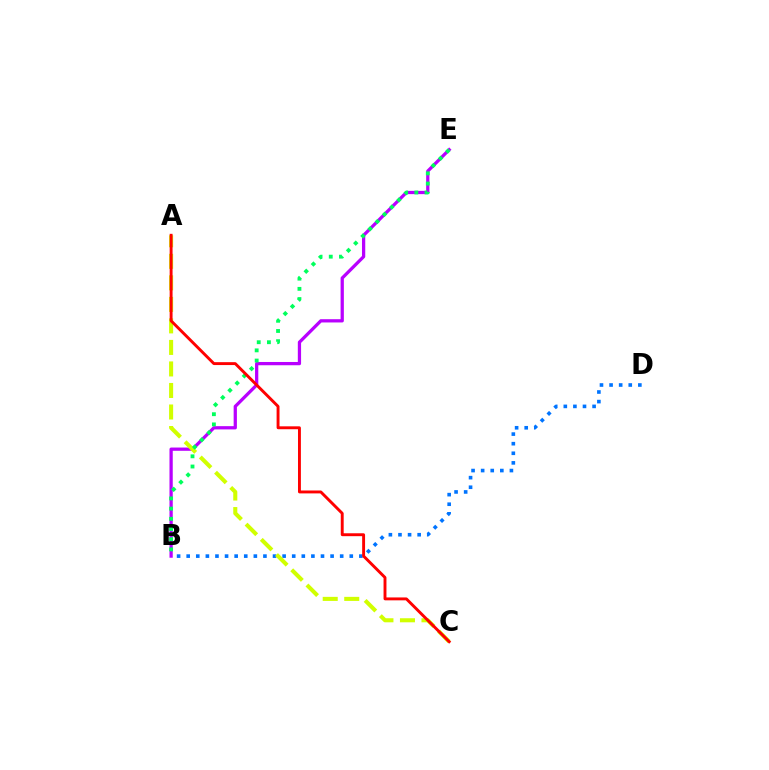{('B', 'E'): [{'color': '#b900ff', 'line_style': 'solid', 'thickness': 2.35}, {'color': '#00ff5c', 'line_style': 'dotted', 'thickness': 2.77}], ('B', 'D'): [{'color': '#0074ff', 'line_style': 'dotted', 'thickness': 2.61}], ('A', 'C'): [{'color': '#d1ff00', 'line_style': 'dashed', 'thickness': 2.92}, {'color': '#ff0000', 'line_style': 'solid', 'thickness': 2.09}]}